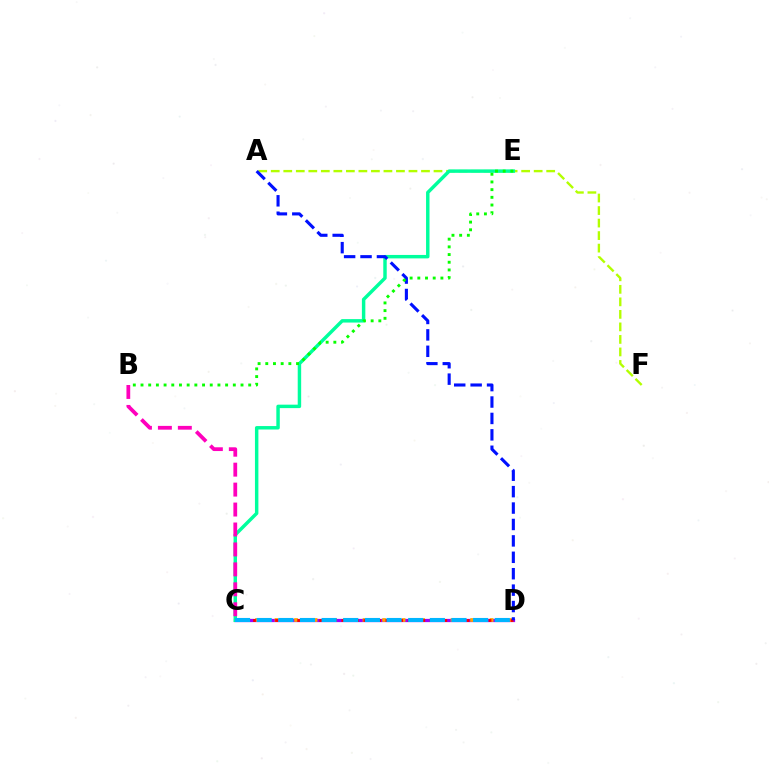{('A', 'F'): [{'color': '#b3ff00', 'line_style': 'dashed', 'thickness': 1.7}], ('C', 'D'): [{'color': '#9b00ff', 'line_style': 'solid', 'thickness': 2.34}, {'color': '#ffa500', 'line_style': 'dotted', 'thickness': 2.66}, {'color': '#ff0000', 'line_style': 'dotted', 'thickness': 2.0}, {'color': '#00b5ff', 'line_style': 'dashed', 'thickness': 2.94}], ('C', 'E'): [{'color': '#00ff9d', 'line_style': 'solid', 'thickness': 2.48}], ('A', 'D'): [{'color': '#0010ff', 'line_style': 'dashed', 'thickness': 2.23}], ('B', 'E'): [{'color': '#08ff00', 'line_style': 'dotted', 'thickness': 2.09}], ('B', 'C'): [{'color': '#ff00bd', 'line_style': 'dashed', 'thickness': 2.71}]}